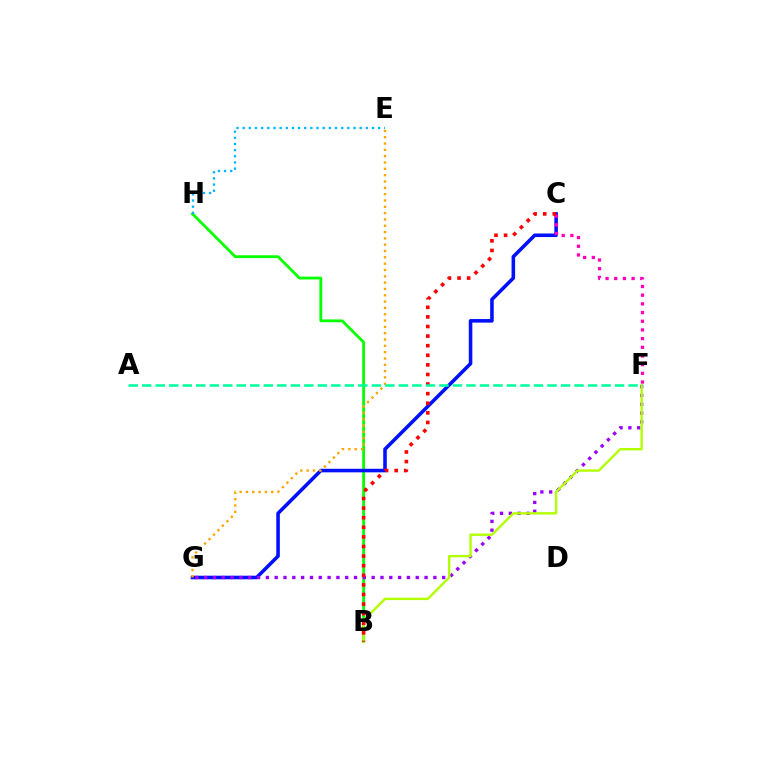{('B', 'H'): [{'color': '#08ff00', 'line_style': 'solid', 'thickness': 2.03}], ('C', 'G'): [{'color': '#0010ff', 'line_style': 'solid', 'thickness': 2.56}], ('F', 'G'): [{'color': '#9b00ff', 'line_style': 'dotted', 'thickness': 2.4}], ('E', 'G'): [{'color': '#ffa500', 'line_style': 'dotted', 'thickness': 1.72}], ('B', 'F'): [{'color': '#b3ff00', 'line_style': 'solid', 'thickness': 1.73}], ('C', 'F'): [{'color': '#ff00bd', 'line_style': 'dotted', 'thickness': 2.36}], ('E', 'H'): [{'color': '#00b5ff', 'line_style': 'dotted', 'thickness': 1.67}], ('B', 'C'): [{'color': '#ff0000', 'line_style': 'dotted', 'thickness': 2.61}], ('A', 'F'): [{'color': '#00ff9d', 'line_style': 'dashed', 'thickness': 1.84}]}